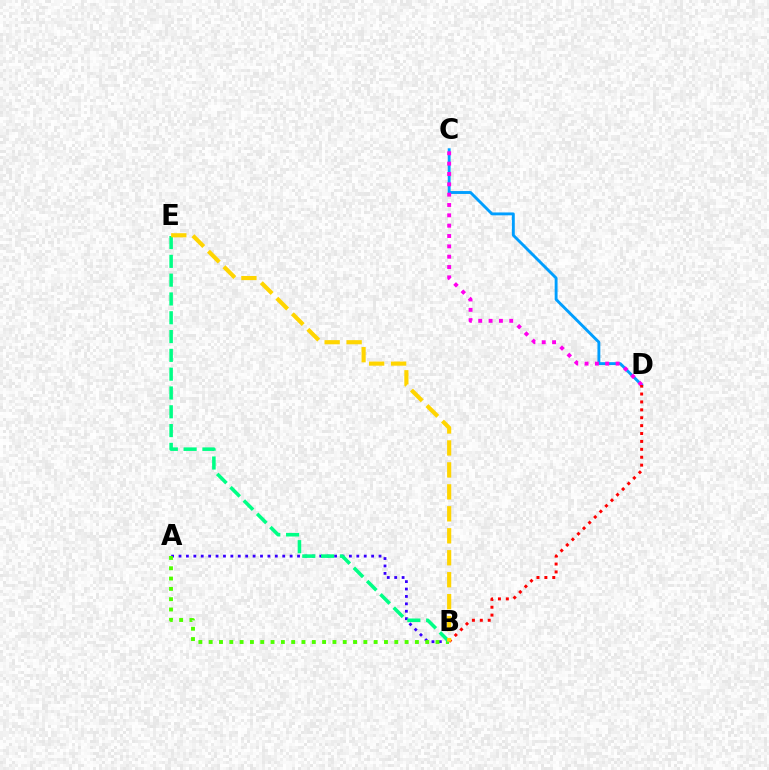{('A', 'B'): [{'color': '#3700ff', 'line_style': 'dotted', 'thickness': 2.01}, {'color': '#4fff00', 'line_style': 'dotted', 'thickness': 2.8}], ('C', 'D'): [{'color': '#009eff', 'line_style': 'solid', 'thickness': 2.07}, {'color': '#ff00ed', 'line_style': 'dotted', 'thickness': 2.81}], ('B', 'D'): [{'color': '#ff0000', 'line_style': 'dotted', 'thickness': 2.15}], ('B', 'E'): [{'color': '#00ff86', 'line_style': 'dashed', 'thickness': 2.55}, {'color': '#ffd500', 'line_style': 'dashed', 'thickness': 2.98}]}